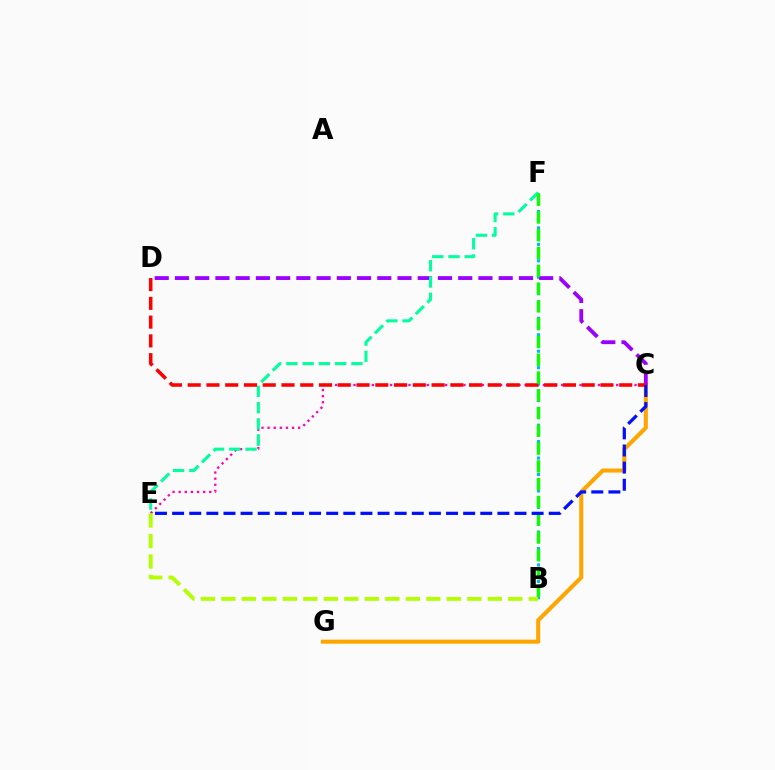{('C', 'G'): [{'color': '#ffa500', 'line_style': 'solid', 'thickness': 2.91}], ('C', 'E'): [{'color': '#ff00bd', 'line_style': 'dotted', 'thickness': 1.66}, {'color': '#0010ff', 'line_style': 'dashed', 'thickness': 2.33}], ('B', 'F'): [{'color': '#00b5ff', 'line_style': 'dotted', 'thickness': 2.23}, {'color': '#08ff00', 'line_style': 'dashed', 'thickness': 2.42}], ('C', 'D'): [{'color': '#9b00ff', 'line_style': 'dashed', 'thickness': 2.75}, {'color': '#ff0000', 'line_style': 'dashed', 'thickness': 2.55}], ('E', 'F'): [{'color': '#00ff9d', 'line_style': 'dashed', 'thickness': 2.21}], ('B', 'E'): [{'color': '#b3ff00', 'line_style': 'dashed', 'thickness': 2.78}]}